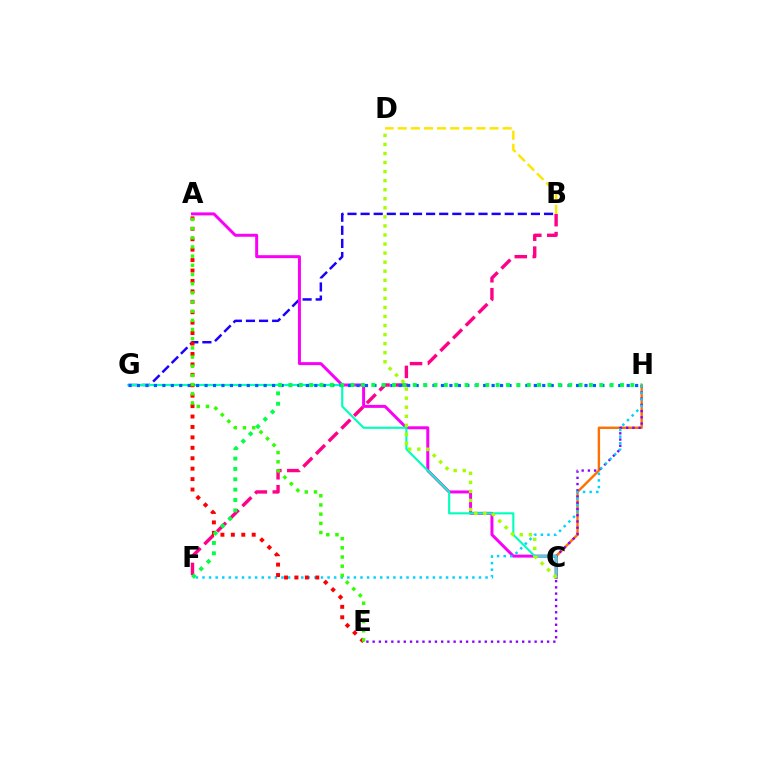{('C', 'H'): [{'color': '#ff7000', 'line_style': 'solid', 'thickness': 1.73}], ('E', 'H'): [{'color': '#8a00ff', 'line_style': 'dotted', 'thickness': 1.69}], ('B', 'F'): [{'color': '#ff0088', 'line_style': 'dashed', 'thickness': 2.44}], ('B', 'G'): [{'color': '#1900ff', 'line_style': 'dashed', 'thickness': 1.78}], ('A', 'C'): [{'color': '#fa00f9', 'line_style': 'solid', 'thickness': 2.15}], ('C', 'G'): [{'color': '#00ffbb', 'line_style': 'solid', 'thickness': 1.53}], ('F', 'H'): [{'color': '#00d3ff', 'line_style': 'dotted', 'thickness': 1.79}, {'color': '#00ff45', 'line_style': 'dotted', 'thickness': 2.82}], ('B', 'D'): [{'color': '#ffe600', 'line_style': 'dashed', 'thickness': 1.78}], ('C', 'D'): [{'color': '#a2ff00', 'line_style': 'dotted', 'thickness': 2.46}], ('G', 'H'): [{'color': '#005dff', 'line_style': 'dotted', 'thickness': 2.29}], ('A', 'E'): [{'color': '#ff0000', 'line_style': 'dotted', 'thickness': 2.83}, {'color': '#31ff00', 'line_style': 'dotted', 'thickness': 2.49}]}